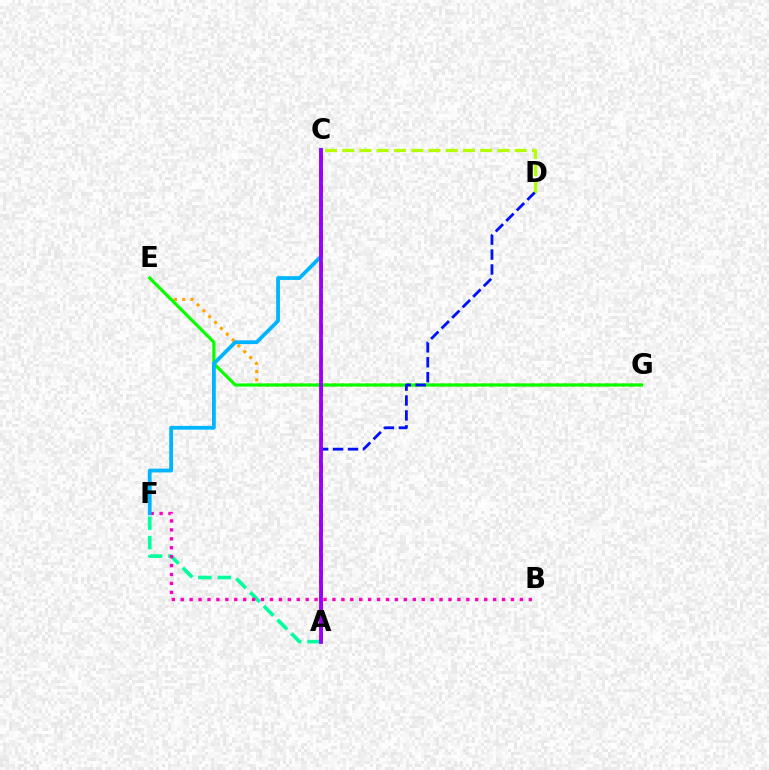{('A', 'F'): [{'color': '#00ff9d', 'line_style': 'dashed', 'thickness': 2.63}], ('B', 'F'): [{'color': '#ff00bd', 'line_style': 'dotted', 'thickness': 2.43}], ('E', 'G'): [{'color': '#ffa500', 'line_style': 'dotted', 'thickness': 2.25}, {'color': '#08ff00', 'line_style': 'solid', 'thickness': 2.3}], ('C', 'D'): [{'color': '#b3ff00', 'line_style': 'dashed', 'thickness': 2.34}], ('A', 'D'): [{'color': '#0010ff', 'line_style': 'dashed', 'thickness': 2.03}], ('C', 'F'): [{'color': '#00b5ff', 'line_style': 'solid', 'thickness': 2.72}], ('A', 'C'): [{'color': '#ff0000', 'line_style': 'dashed', 'thickness': 2.09}, {'color': '#9b00ff', 'line_style': 'solid', 'thickness': 2.71}]}